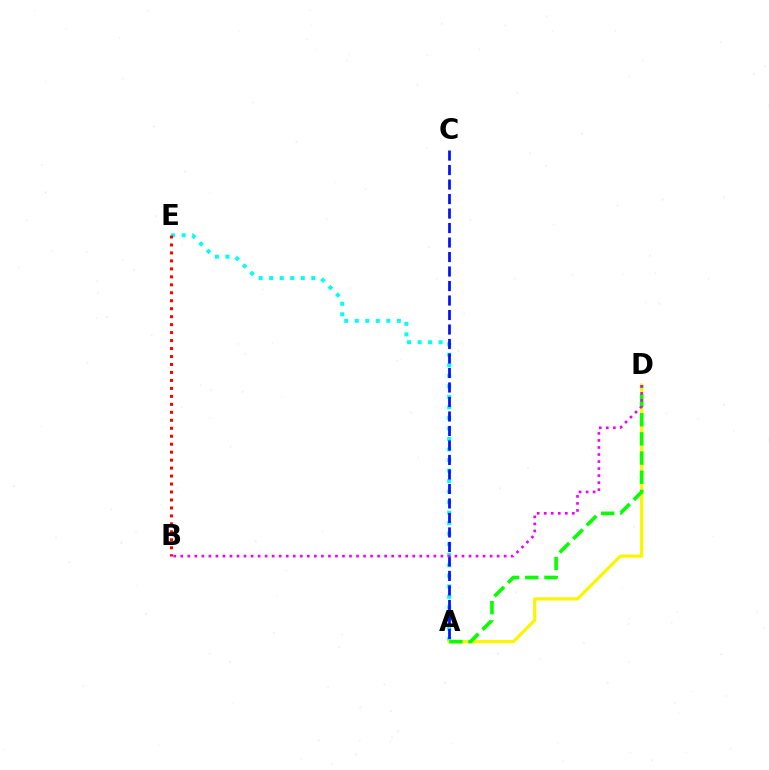{('A', 'E'): [{'color': '#00fff6', 'line_style': 'dotted', 'thickness': 2.86}], ('A', 'C'): [{'color': '#0010ff', 'line_style': 'dashed', 'thickness': 1.97}], ('A', 'D'): [{'color': '#fcf500', 'line_style': 'solid', 'thickness': 2.32}, {'color': '#08ff00', 'line_style': 'dashed', 'thickness': 2.6}], ('B', 'D'): [{'color': '#ee00ff', 'line_style': 'dotted', 'thickness': 1.91}], ('B', 'E'): [{'color': '#ff0000', 'line_style': 'dotted', 'thickness': 2.17}]}